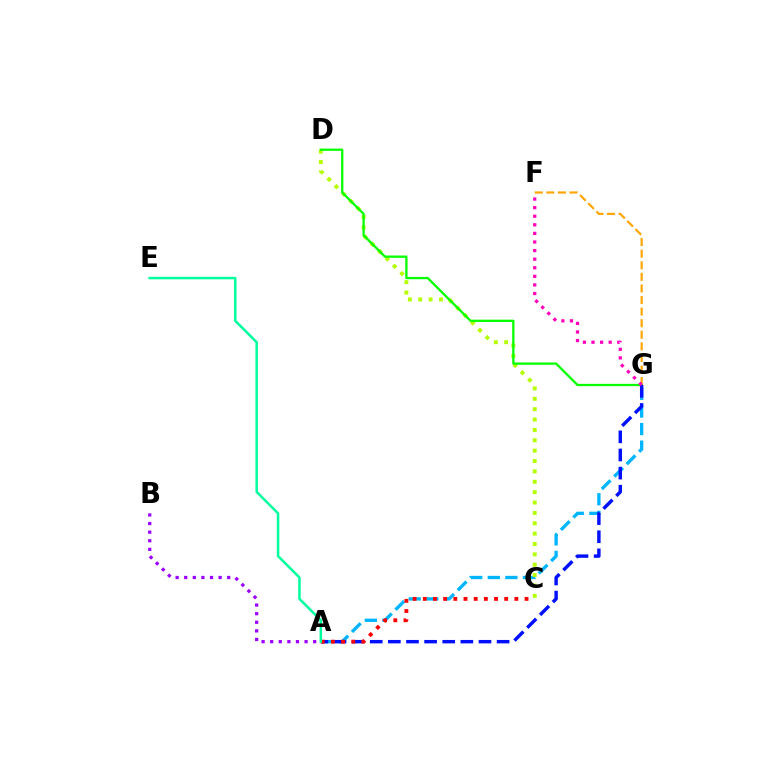{('A', 'G'): [{'color': '#00b5ff', 'line_style': 'dashed', 'thickness': 2.39}, {'color': '#0010ff', 'line_style': 'dashed', 'thickness': 2.46}], ('C', 'D'): [{'color': '#b3ff00', 'line_style': 'dotted', 'thickness': 2.82}], ('F', 'G'): [{'color': '#ffa500', 'line_style': 'dashed', 'thickness': 1.57}, {'color': '#ff00bd', 'line_style': 'dotted', 'thickness': 2.33}], ('A', 'B'): [{'color': '#9b00ff', 'line_style': 'dotted', 'thickness': 2.34}], ('D', 'G'): [{'color': '#08ff00', 'line_style': 'solid', 'thickness': 1.66}], ('A', 'C'): [{'color': '#ff0000', 'line_style': 'dotted', 'thickness': 2.76}], ('A', 'E'): [{'color': '#00ff9d', 'line_style': 'solid', 'thickness': 1.8}]}